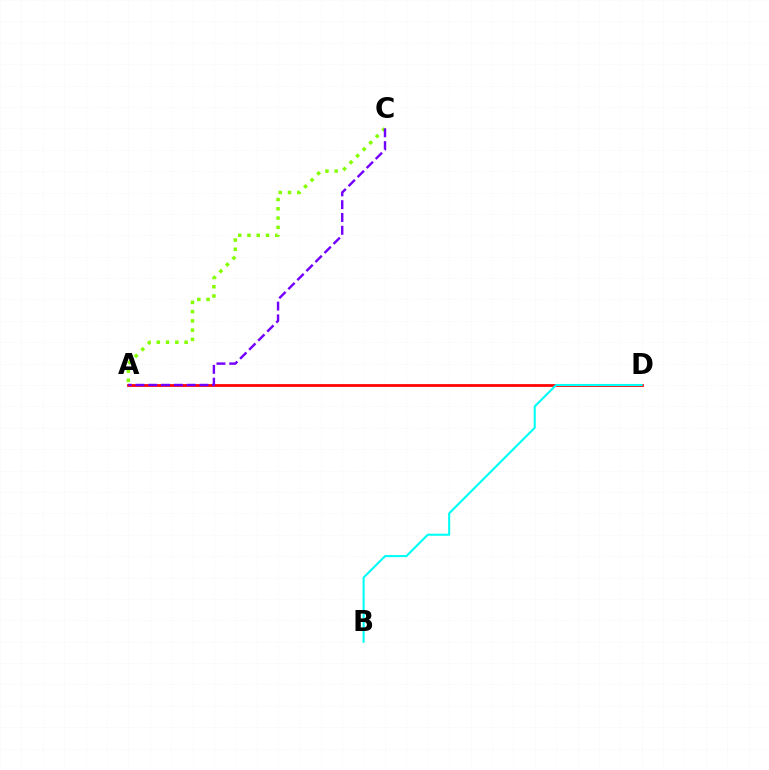{('A', 'D'): [{'color': '#ff0000', 'line_style': 'solid', 'thickness': 1.97}], ('B', 'D'): [{'color': '#00fff6', 'line_style': 'solid', 'thickness': 1.51}], ('A', 'C'): [{'color': '#84ff00', 'line_style': 'dotted', 'thickness': 2.51}, {'color': '#7200ff', 'line_style': 'dashed', 'thickness': 1.74}]}